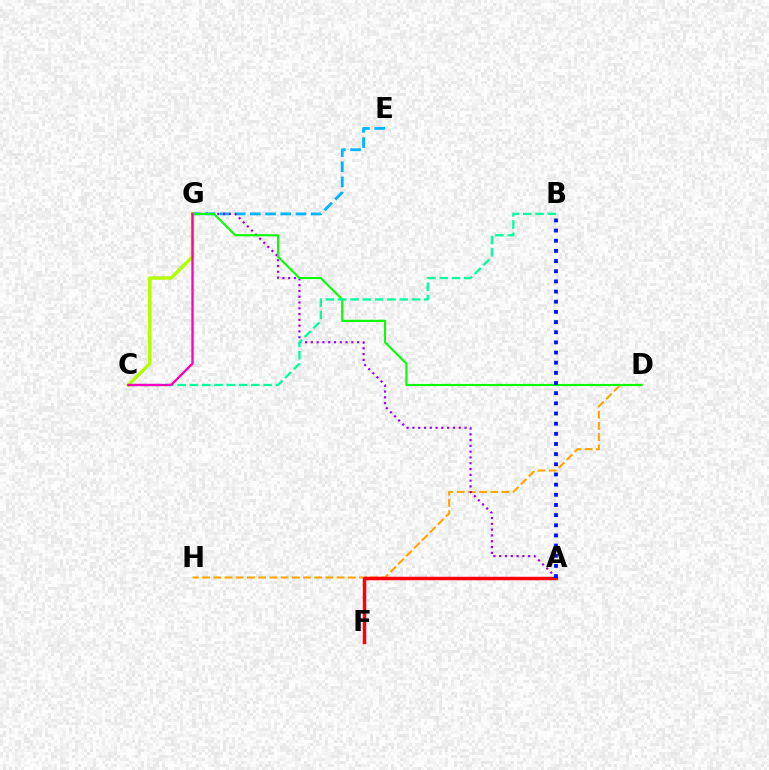{('E', 'G'): [{'color': '#00b5ff', 'line_style': 'dashed', 'thickness': 2.06}], ('D', 'H'): [{'color': '#ffa500', 'line_style': 'dashed', 'thickness': 1.52}], ('C', 'G'): [{'color': '#b3ff00', 'line_style': 'solid', 'thickness': 2.48}, {'color': '#ff00bd', 'line_style': 'solid', 'thickness': 1.69}], ('A', 'F'): [{'color': '#ff0000', 'line_style': 'solid', 'thickness': 2.5}], ('A', 'G'): [{'color': '#9b00ff', 'line_style': 'dotted', 'thickness': 1.57}], ('D', 'G'): [{'color': '#08ff00', 'line_style': 'solid', 'thickness': 1.52}], ('A', 'B'): [{'color': '#0010ff', 'line_style': 'dotted', 'thickness': 2.76}], ('B', 'C'): [{'color': '#00ff9d', 'line_style': 'dashed', 'thickness': 1.67}]}